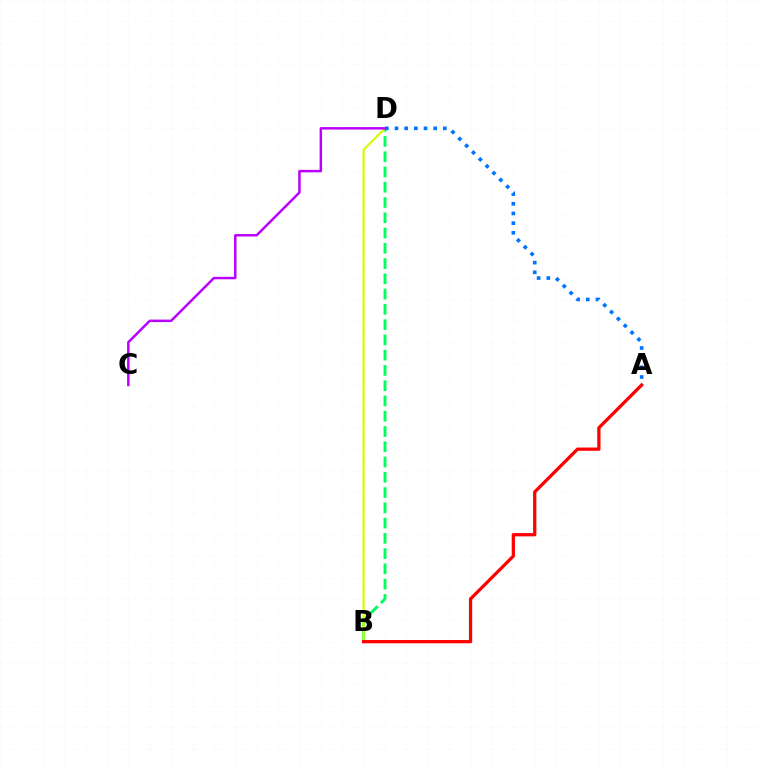{('B', 'D'): [{'color': '#00ff5c', 'line_style': 'dashed', 'thickness': 2.07}, {'color': '#d1ff00', 'line_style': 'solid', 'thickness': 1.56}], ('A', 'B'): [{'color': '#ff0000', 'line_style': 'solid', 'thickness': 2.35}], ('A', 'D'): [{'color': '#0074ff', 'line_style': 'dotted', 'thickness': 2.63}], ('C', 'D'): [{'color': '#b900ff', 'line_style': 'solid', 'thickness': 1.78}]}